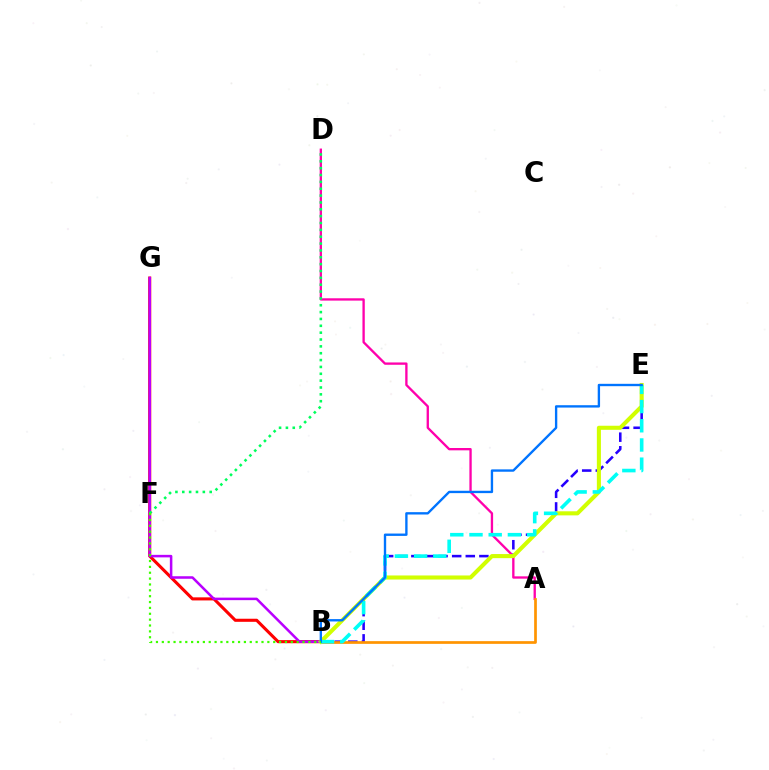{('B', 'G'): [{'color': '#ff0000', 'line_style': 'solid', 'thickness': 2.22}, {'color': '#b900ff', 'line_style': 'solid', 'thickness': 1.82}], ('A', 'D'): [{'color': '#ff00ac', 'line_style': 'solid', 'thickness': 1.68}], ('B', 'E'): [{'color': '#2500ff', 'line_style': 'dashed', 'thickness': 1.85}, {'color': '#d1ff00', 'line_style': 'solid', 'thickness': 2.93}, {'color': '#00fff6', 'line_style': 'dashed', 'thickness': 2.61}, {'color': '#0074ff', 'line_style': 'solid', 'thickness': 1.7}], ('D', 'F'): [{'color': '#00ff5c', 'line_style': 'dotted', 'thickness': 1.86}], ('A', 'B'): [{'color': '#ff9400', 'line_style': 'solid', 'thickness': 1.95}], ('B', 'F'): [{'color': '#3dff00', 'line_style': 'dotted', 'thickness': 1.59}]}